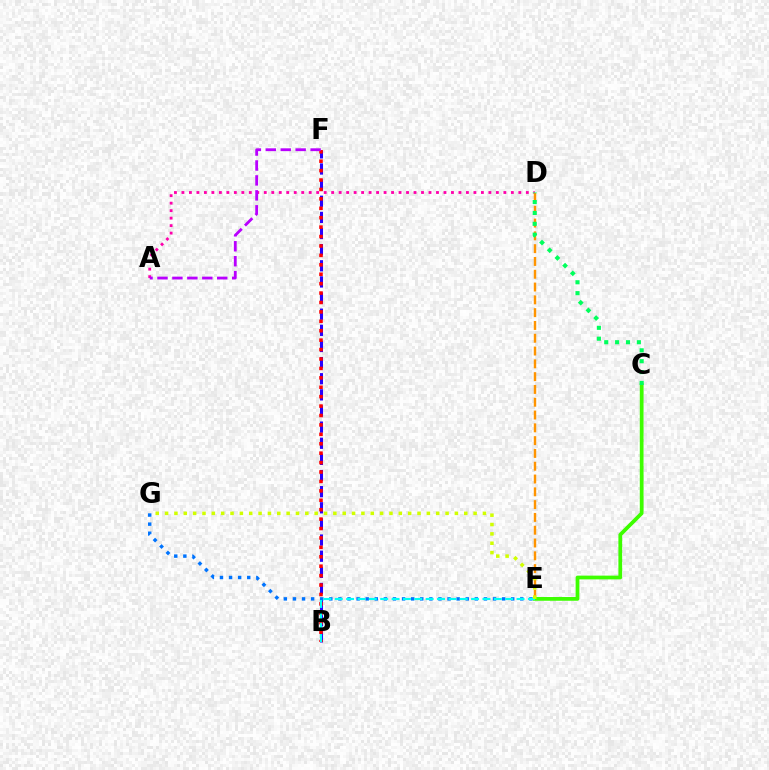{('A', 'D'): [{'color': '#ff00ac', 'line_style': 'dotted', 'thickness': 2.03}], ('D', 'E'): [{'color': '#ff9400', 'line_style': 'dashed', 'thickness': 1.74}], ('B', 'F'): [{'color': '#2500ff', 'line_style': 'dashed', 'thickness': 2.19}, {'color': '#ff0000', 'line_style': 'dotted', 'thickness': 2.56}], ('C', 'E'): [{'color': '#3dff00', 'line_style': 'solid', 'thickness': 2.7}], ('E', 'G'): [{'color': '#0074ff', 'line_style': 'dotted', 'thickness': 2.47}, {'color': '#d1ff00', 'line_style': 'dotted', 'thickness': 2.54}], ('B', 'E'): [{'color': '#00fff6', 'line_style': 'dashed', 'thickness': 1.54}], ('C', 'D'): [{'color': '#00ff5c', 'line_style': 'dotted', 'thickness': 2.96}], ('A', 'F'): [{'color': '#b900ff', 'line_style': 'dashed', 'thickness': 2.03}]}